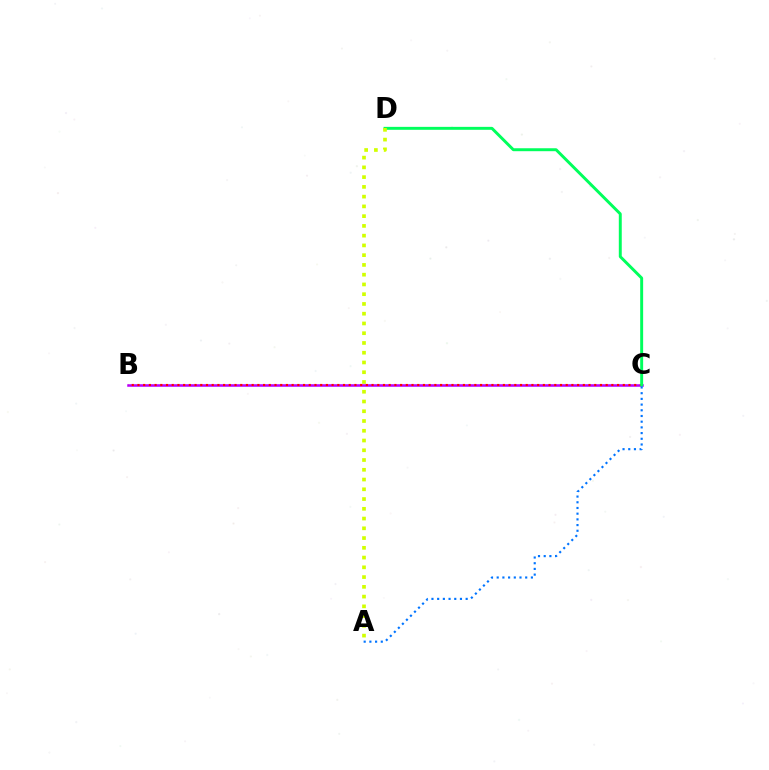{('B', 'C'): [{'color': '#b900ff', 'line_style': 'solid', 'thickness': 1.84}, {'color': '#ff0000', 'line_style': 'dotted', 'thickness': 1.55}], ('C', 'D'): [{'color': '#00ff5c', 'line_style': 'solid', 'thickness': 2.12}], ('A', 'D'): [{'color': '#d1ff00', 'line_style': 'dotted', 'thickness': 2.65}], ('A', 'C'): [{'color': '#0074ff', 'line_style': 'dotted', 'thickness': 1.55}]}